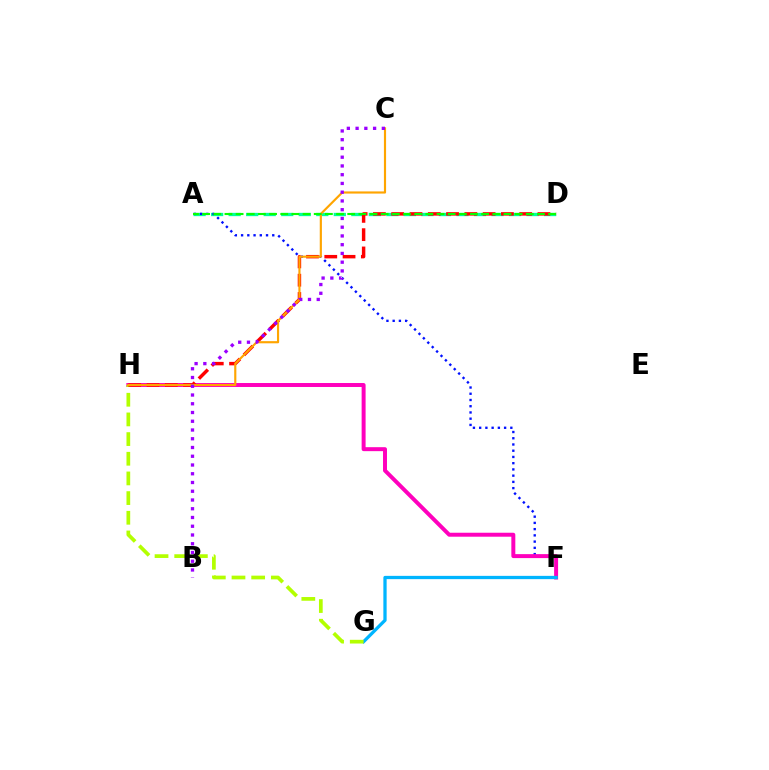{('A', 'D'): [{'color': '#00ff9d', 'line_style': 'dashed', 'thickness': 2.38}, {'color': '#08ff00', 'line_style': 'dashed', 'thickness': 1.52}], ('A', 'F'): [{'color': '#0010ff', 'line_style': 'dotted', 'thickness': 1.69}], ('F', 'H'): [{'color': '#ff00bd', 'line_style': 'solid', 'thickness': 2.86}], ('F', 'G'): [{'color': '#00b5ff', 'line_style': 'solid', 'thickness': 2.35}], ('G', 'H'): [{'color': '#b3ff00', 'line_style': 'dashed', 'thickness': 2.67}], ('D', 'H'): [{'color': '#ff0000', 'line_style': 'dashed', 'thickness': 2.48}], ('C', 'H'): [{'color': '#ffa500', 'line_style': 'solid', 'thickness': 1.55}], ('B', 'C'): [{'color': '#9b00ff', 'line_style': 'dotted', 'thickness': 2.38}]}